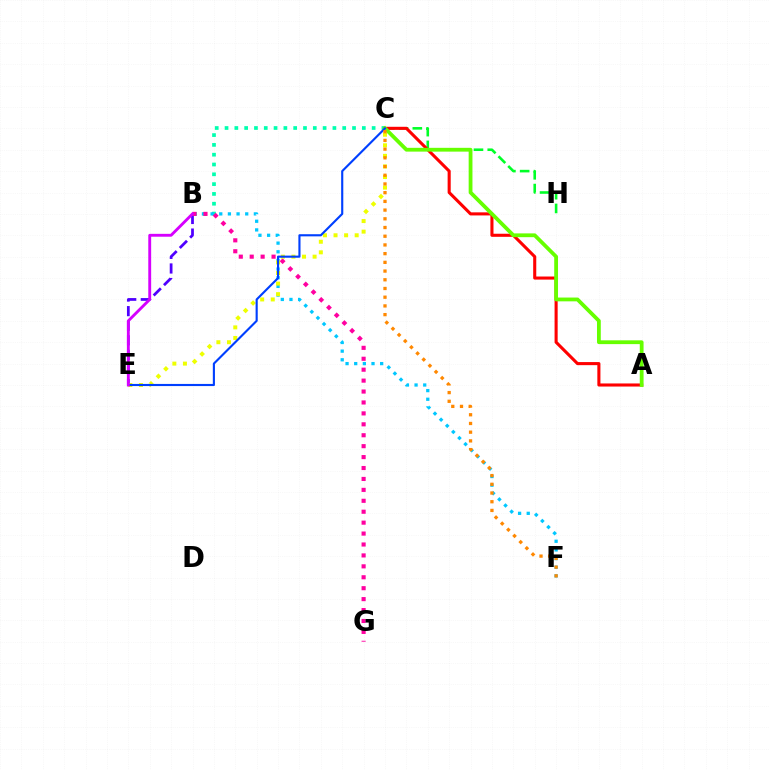{('C', 'H'): [{'color': '#00ff27', 'line_style': 'dashed', 'thickness': 1.87}], ('B', 'C'): [{'color': '#00ffaf', 'line_style': 'dotted', 'thickness': 2.66}], ('B', 'F'): [{'color': '#00c7ff', 'line_style': 'dotted', 'thickness': 2.35}], ('B', 'E'): [{'color': '#4f00ff', 'line_style': 'dashed', 'thickness': 1.98}, {'color': '#d600ff', 'line_style': 'solid', 'thickness': 2.07}], ('A', 'C'): [{'color': '#ff0000', 'line_style': 'solid', 'thickness': 2.22}, {'color': '#66ff00', 'line_style': 'solid', 'thickness': 2.73}], ('B', 'G'): [{'color': '#ff00a0', 'line_style': 'dotted', 'thickness': 2.97}], ('C', 'E'): [{'color': '#eeff00', 'line_style': 'dotted', 'thickness': 2.87}, {'color': '#003fff', 'line_style': 'solid', 'thickness': 1.53}], ('C', 'F'): [{'color': '#ff8800', 'line_style': 'dotted', 'thickness': 2.37}]}